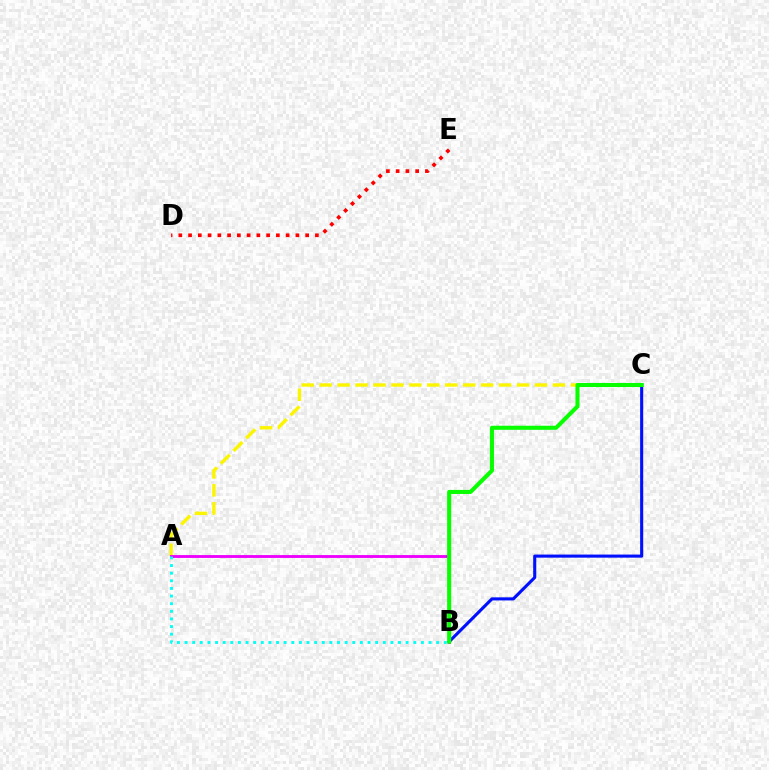{('B', 'C'): [{'color': '#0010ff', 'line_style': 'solid', 'thickness': 2.23}, {'color': '#08ff00', 'line_style': 'solid', 'thickness': 2.93}], ('A', 'C'): [{'color': '#fcf500', 'line_style': 'dashed', 'thickness': 2.44}], ('D', 'E'): [{'color': '#ff0000', 'line_style': 'dotted', 'thickness': 2.65}], ('A', 'B'): [{'color': '#ee00ff', 'line_style': 'solid', 'thickness': 2.06}, {'color': '#00fff6', 'line_style': 'dotted', 'thickness': 2.07}]}